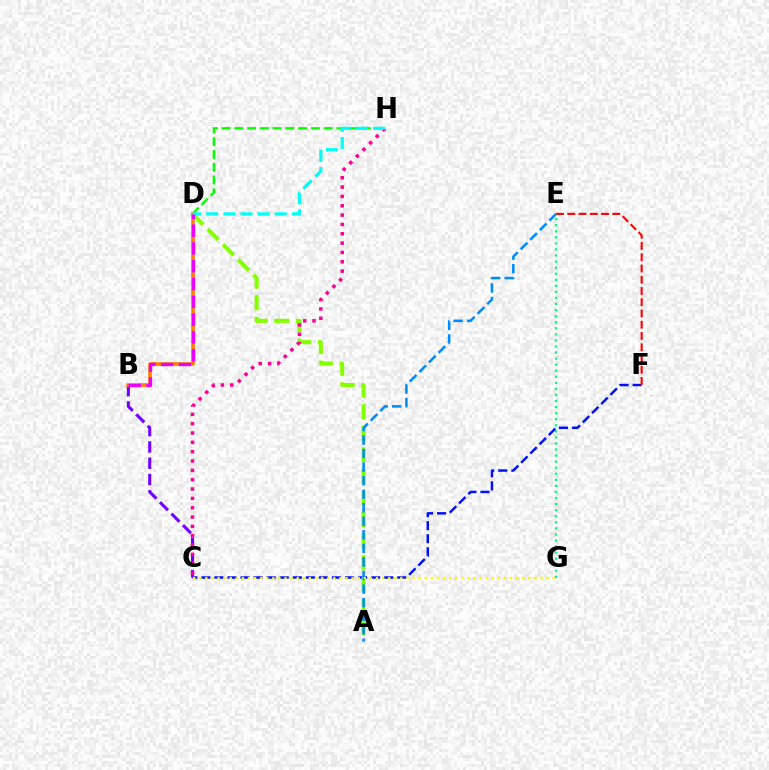{('C', 'F'): [{'color': '#0010ff', 'line_style': 'dashed', 'thickness': 1.77}], ('B', 'C'): [{'color': '#7200ff', 'line_style': 'dashed', 'thickness': 2.21}], ('A', 'D'): [{'color': '#84ff00', 'line_style': 'dashed', 'thickness': 2.93}], ('A', 'E'): [{'color': '#008cff', 'line_style': 'dashed', 'thickness': 1.84}], ('E', 'F'): [{'color': '#ff0000', 'line_style': 'dashed', 'thickness': 1.53}], ('C', 'G'): [{'color': '#fcf500', 'line_style': 'dotted', 'thickness': 1.66}], ('D', 'H'): [{'color': '#08ff00', 'line_style': 'dashed', 'thickness': 1.73}, {'color': '#00fff6', 'line_style': 'dashed', 'thickness': 2.33}], ('B', 'D'): [{'color': '#ff7c00', 'line_style': 'solid', 'thickness': 2.56}, {'color': '#ee00ff', 'line_style': 'dashed', 'thickness': 2.42}], ('C', 'H'): [{'color': '#ff0094', 'line_style': 'dotted', 'thickness': 2.54}], ('E', 'G'): [{'color': '#00ff74', 'line_style': 'dotted', 'thickness': 1.65}]}